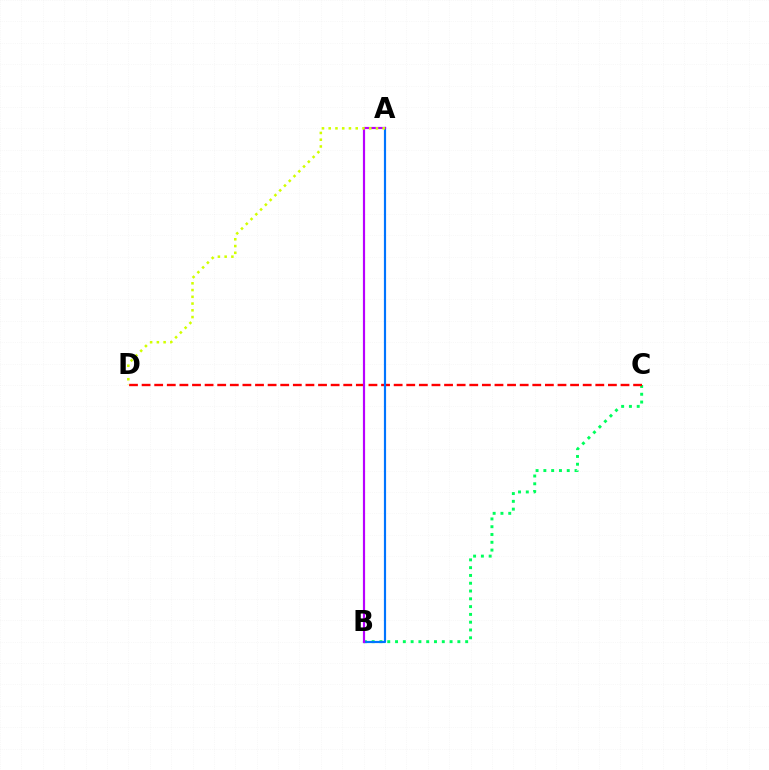{('B', 'C'): [{'color': '#00ff5c', 'line_style': 'dotted', 'thickness': 2.12}], ('C', 'D'): [{'color': '#ff0000', 'line_style': 'dashed', 'thickness': 1.71}], ('A', 'B'): [{'color': '#0074ff', 'line_style': 'solid', 'thickness': 1.57}, {'color': '#b900ff', 'line_style': 'solid', 'thickness': 1.57}], ('A', 'D'): [{'color': '#d1ff00', 'line_style': 'dotted', 'thickness': 1.83}]}